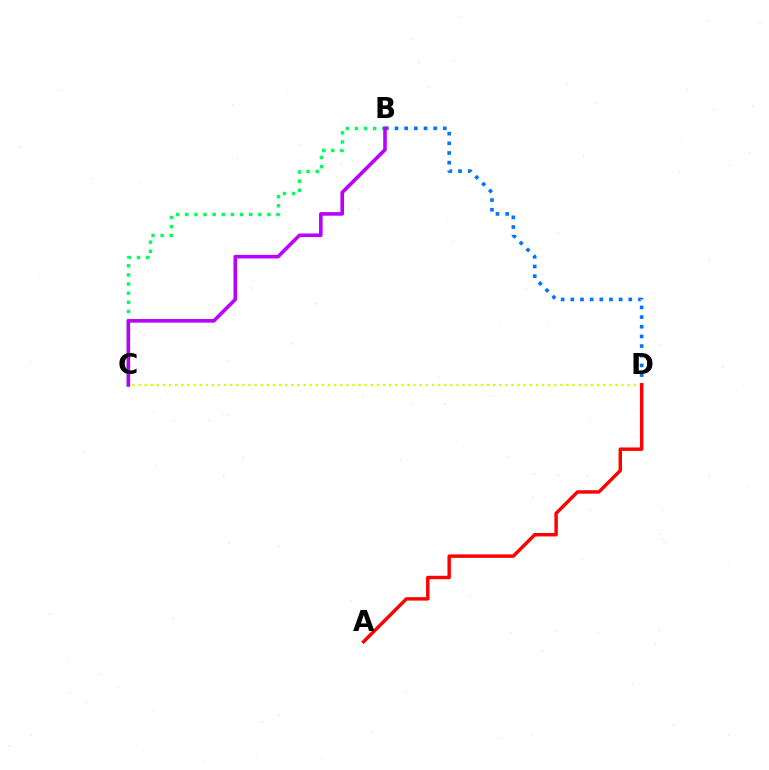{('B', 'C'): [{'color': '#00ff5c', 'line_style': 'dotted', 'thickness': 2.48}, {'color': '#b900ff', 'line_style': 'solid', 'thickness': 2.59}], ('B', 'D'): [{'color': '#0074ff', 'line_style': 'dotted', 'thickness': 2.63}], ('C', 'D'): [{'color': '#d1ff00', 'line_style': 'dotted', 'thickness': 1.66}], ('A', 'D'): [{'color': '#ff0000', 'line_style': 'solid', 'thickness': 2.47}]}